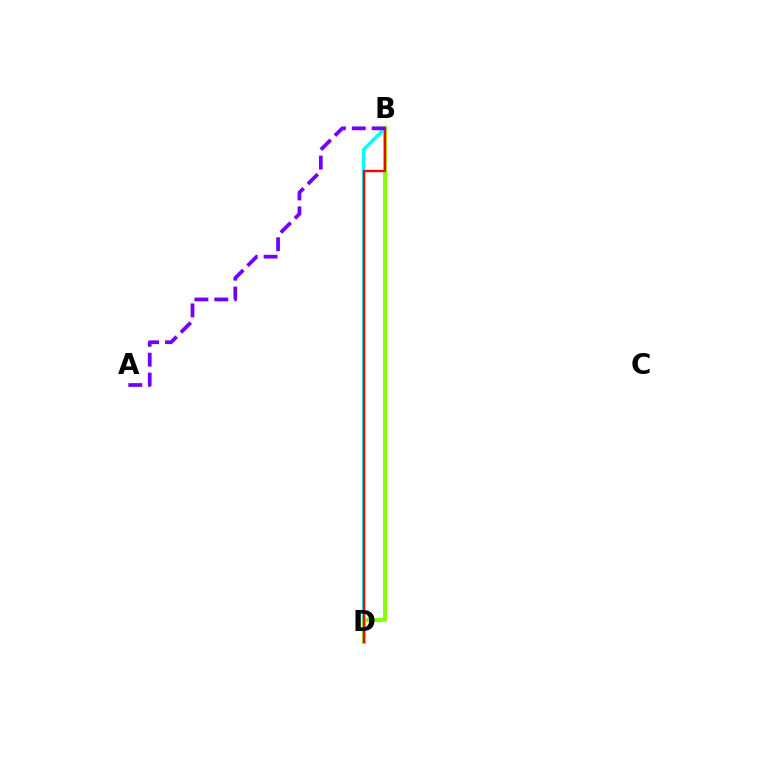{('B', 'D'): [{'color': '#00fff6', 'line_style': 'solid', 'thickness': 2.53}, {'color': '#84ff00', 'line_style': 'solid', 'thickness': 2.82}, {'color': '#ff0000', 'line_style': 'solid', 'thickness': 1.66}], ('A', 'B'): [{'color': '#7200ff', 'line_style': 'dashed', 'thickness': 2.7}]}